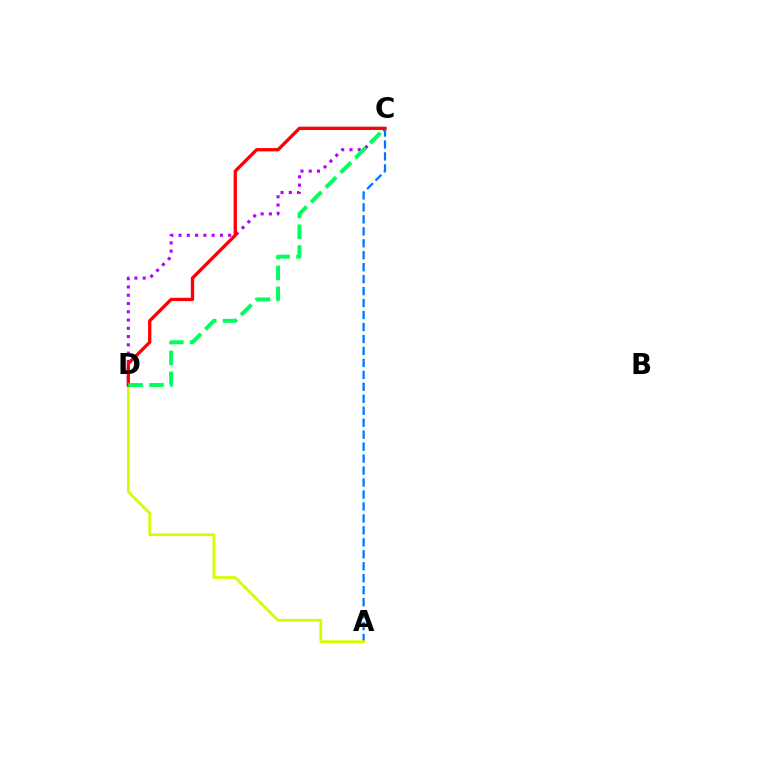{('C', 'D'): [{'color': '#b900ff', 'line_style': 'dotted', 'thickness': 2.25}, {'color': '#ff0000', 'line_style': 'solid', 'thickness': 2.37}, {'color': '#00ff5c', 'line_style': 'dashed', 'thickness': 2.83}], ('A', 'C'): [{'color': '#0074ff', 'line_style': 'dashed', 'thickness': 1.63}], ('A', 'D'): [{'color': '#d1ff00', 'line_style': 'solid', 'thickness': 1.97}]}